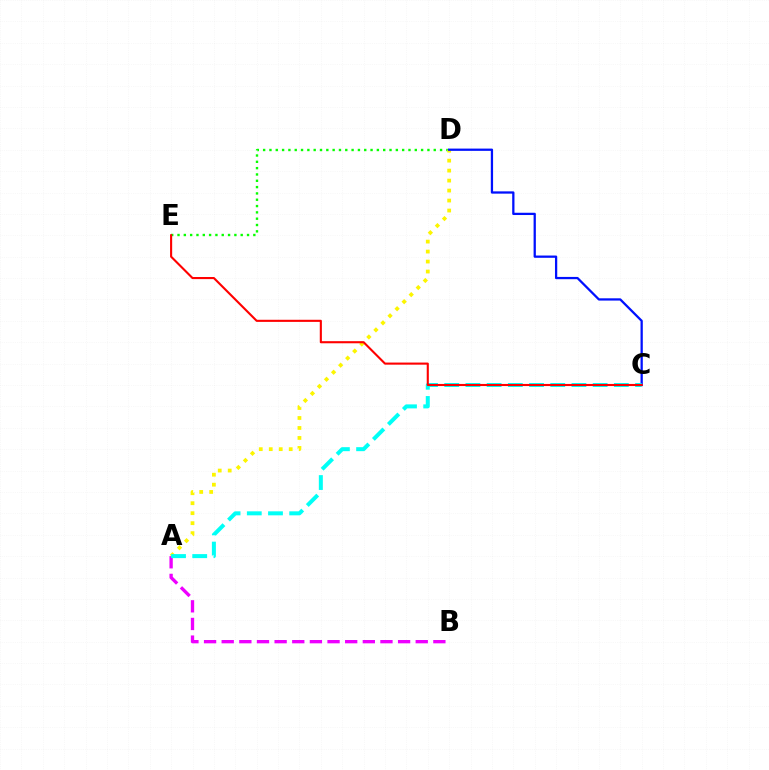{('D', 'E'): [{'color': '#08ff00', 'line_style': 'dotted', 'thickness': 1.72}], ('A', 'B'): [{'color': '#ee00ff', 'line_style': 'dashed', 'thickness': 2.4}], ('A', 'D'): [{'color': '#fcf500', 'line_style': 'dotted', 'thickness': 2.71}], ('C', 'D'): [{'color': '#0010ff', 'line_style': 'solid', 'thickness': 1.63}], ('A', 'C'): [{'color': '#00fff6', 'line_style': 'dashed', 'thickness': 2.88}], ('C', 'E'): [{'color': '#ff0000', 'line_style': 'solid', 'thickness': 1.52}]}